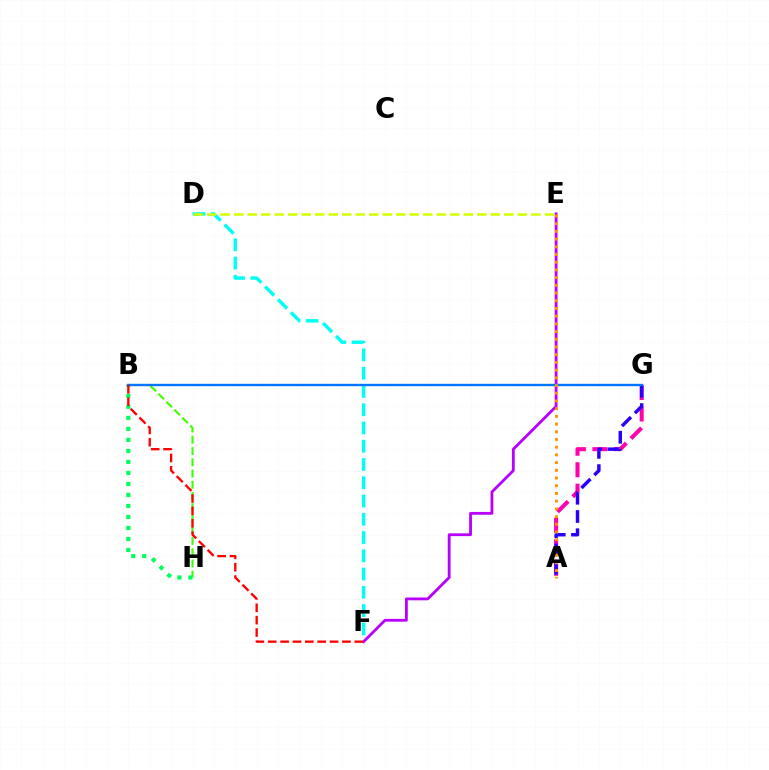{('A', 'G'): [{'color': '#ff00ac', 'line_style': 'dashed', 'thickness': 2.92}, {'color': '#2500ff', 'line_style': 'dashed', 'thickness': 2.48}], ('D', 'F'): [{'color': '#00fff6', 'line_style': 'dashed', 'thickness': 2.48}], ('D', 'E'): [{'color': '#d1ff00', 'line_style': 'dashed', 'thickness': 1.83}], ('B', 'H'): [{'color': '#3dff00', 'line_style': 'dashed', 'thickness': 1.53}, {'color': '#00ff5c', 'line_style': 'dotted', 'thickness': 2.99}], ('E', 'F'): [{'color': '#b900ff', 'line_style': 'solid', 'thickness': 2.03}], ('B', 'G'): [{'color': '#0074ff', 'line_style': 'solid', 'thickness': 1.71}], ('A', 'E'): [{'color': '#ff9400', 'line_style': 'dotted', 'thickness': 2.09}], ('B', 'F'): [{'color': '#ff0000', 'line_style': 'dashed', 'thickness': 1.68}]}